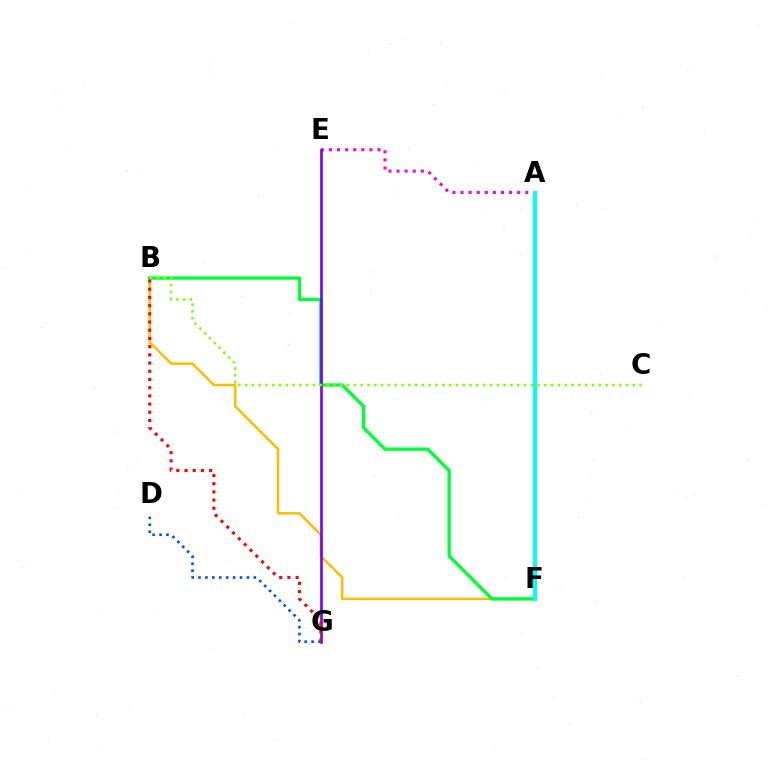{('A', 'E'): [{'color': '#ff00cf', 'line_style': 'dotted', 'thickness': 2.2}], ('B', 'F'): [{'color': '#ffbd00', 'line_style': 'solid', 'thickness': 1.8}, {'color': '#00ff39', 'line_style': 'solid', 'thickness': 2.41}], ('E', 'G'): [{'color': '#7200ff', 'line_style': 'solid', 'thickness': 1.9}], ('B', 'C'): [{'color': '#84ff00', 'line_style': 'dotted', 'thickness': 1.85}], ('A', 'F'): [{'color': '#00fff6', 'line_style': 'solid', 'thickness': 2.94}], ('B', 'G'): [{'color': '#ff0000', 'line_style': 'dotted', 'thickness': 2.23}], ('D', 'G'): [{'color': '#004bff', 'line_style': 'dotted', 'thickness': 1.88}]}